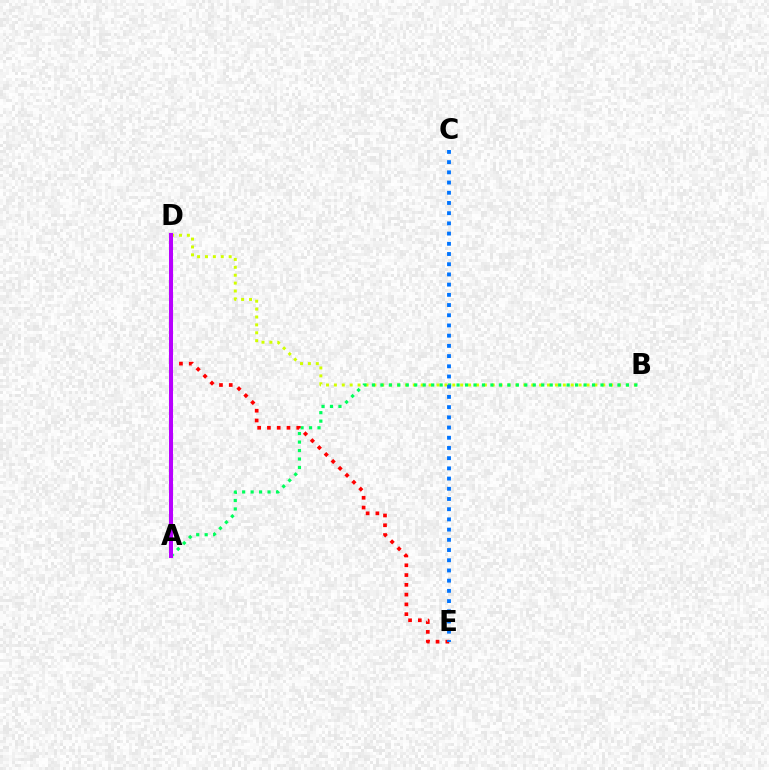{('B', 'D'): [{'color': '#d1ff00', 'line_style': 'dotted', 'thickness': 2.14}], ('A', 'B'): [{'color': '#00ff5c', 'line_style': 'dotted', 'thickness': 2.3}], ('D', 'E'): [{'color': '#ff0000', 'line_style': 'dotted', 'thickness': 2.66}], ('A', 'D'): [{'color': '#b900ff', 'line_style': 'solid', 'thickness': 2.9}], ('C', 'E'): [{'color': '#0074ff', 'line_style': 'dotted', 'thickness': 2.77}]}